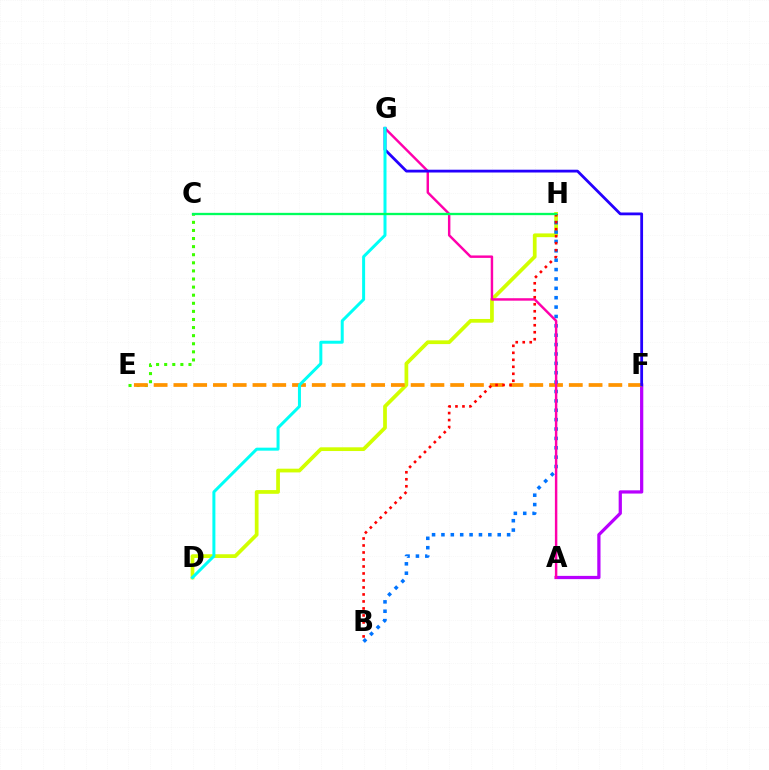{('D', 'H'): [{'color': '#d1ff00', 'line_style': 'solid', 'thickness': 2.69}], ('A', 'F'): [{'color': '#b900ff', 'line_style': 'solid', 'thickness': 2.33}], ('C', 'E'): [{'color': '#3dff00', 'line_style': 'dotted', 'thickness': 2.2}], ('E', 'F'): [{'color': '#ff9400', 'line_style': 'dashed', 'thickness': 2.69}], ('B', 'H'): [{'color': '#0074ff', 'line_style': 'dotted', 'thickness': 2.55}, {'color': '#ff0000', 'line_style': 'dotted', 'thickness': 1.9}], ('A', 'G'): [{'color': '#ff00ac', 'line_style': 'solid', 'thickness': 1.76}], ('F', 'G'): [{'color': '#2500ff', 'line_style': 'solid', 'thickness': 2.01}], ('D', 'G'): [{'color': '#00fff6', 'line_style': 'solid', 'thickness': 2.16}], ('C', 'H'): [{'color': '#00ff5c', 'line_style': 'solid', 'thickness': 1.66}]}